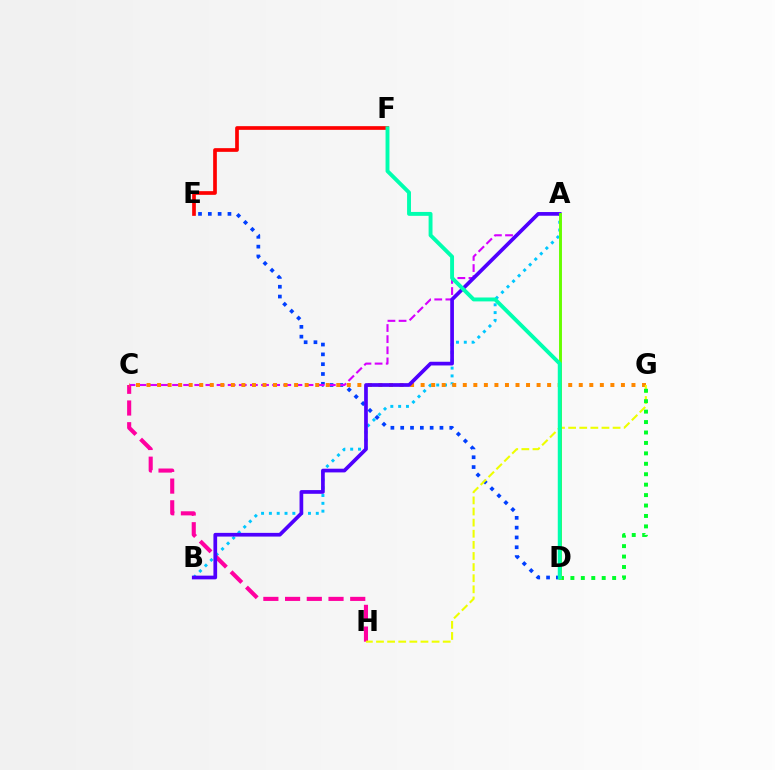{('D', 'E'): [{'color': '#003fff', 'line_style': 'dotted', 'thickness': 2.67}], ('A', 'C'): [{'color': '#d600ff', 'line_style': 'dashed', 'thickness': 1.51}], ('A', 'B'): [{'color': '#00c7ff', 'line_style': 'dotted', 'thickness': 2.12}, {'color': '#4f00ff', 'line_style': 'solid', 'thickness': 2.66}], ('C', 'H'): [{'color': '#ff00a0', 'line_style': 'dashed', 'thickness': 2.95}], ('E', 'F'): [{'color': '#ff0000', 'line_style': 'solid', 'thickness': 2.65}], ('C', 'G'): [{'color': '#ff8800', 'line_style': 'dotted', 'thickness': 2.86}], ('G', 'H'): [{'color': '#eeff00', 'line_style': 'dashed', 'thickness': 1.51}], ('D', 'G'): [{'color': '#00ff27', 'line_style': 'dotted', 'thickness': 2.83}], ('A', 'D'): [{'color': '#66ff00', 'line_style': 'solid', 'thickness': 2.1}], ('D', 'F'): [{'color': '#00ffaf', 'line_style': 'solid', 'thickness': 2.81}]}